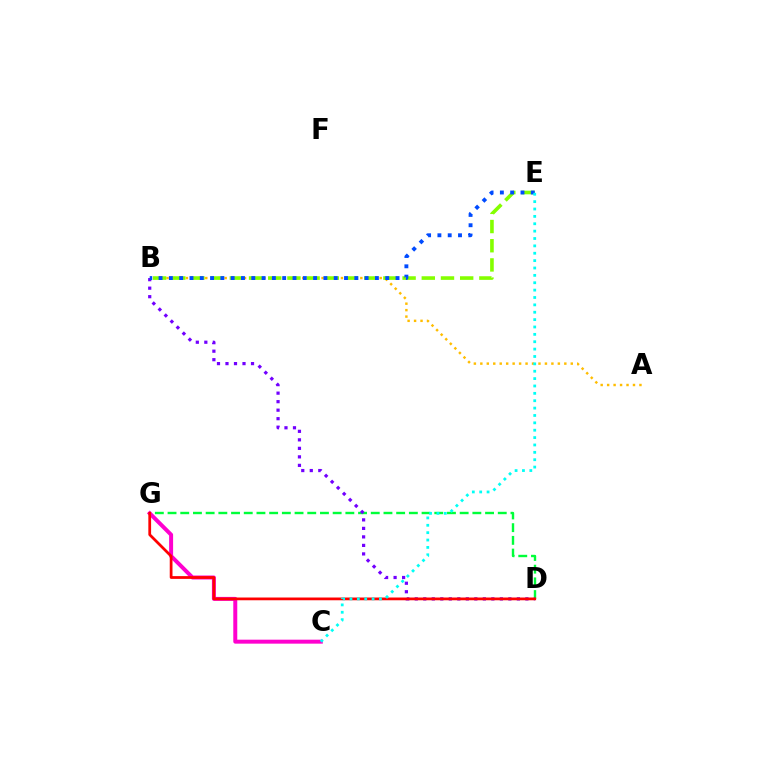{('D', 'G'): [{'color': '#00ff39', 'line_style': 'dashed', 'thickness': 1.73}, {'color': '#ff0000', 'line_style': 'solid', 'thickness': 1.98}], ('C', 'G'): [{'color': '#ff00cf', 'line_style': 'solid', 'thickness': 2.86}], ('A', 'B'): [{'color': '#ffbd00', 'line_style': 'dotted', 'thickness': 1.76}], ('B', 'D'): [{'color': '#7200ff', 'line_style': 'dotted', 'thickness': 2.31}], ('B', 'E'): [{'color': '#84ff00', 'line_style': 'dashed', 'thickness': 2.61}, {'color': '#004bff', 'line_style': 'dotted', 'thickness': 2.8}], ('C', 'E'): [{'color': '#00fff6', 'line_style': 'dotted', 'thickness': 2.0}]}